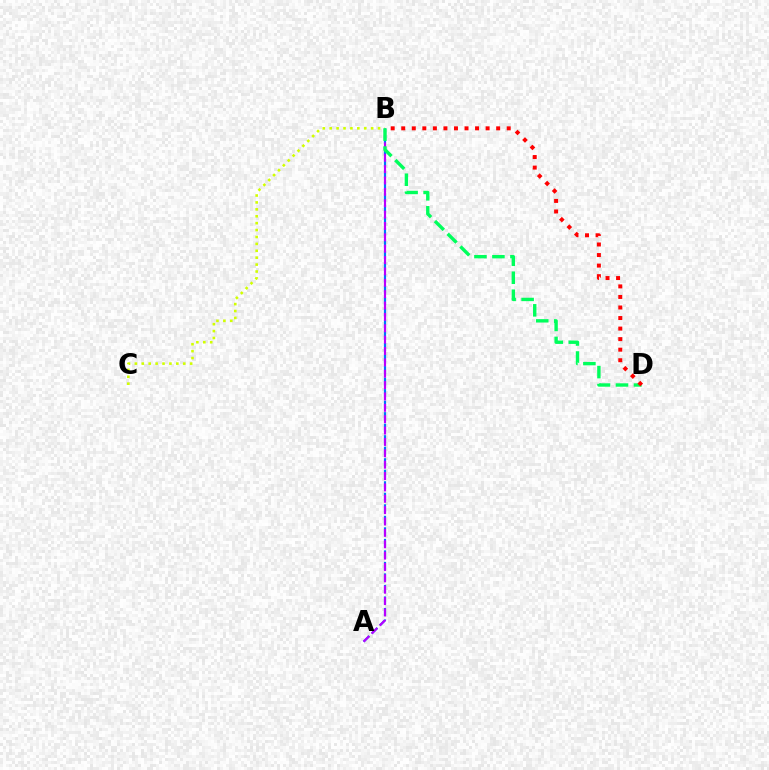{('A', 'B'): [{'color': '#0074ff', 'line_style': 'dashed', 'thickness': 1.56}, {'color': '#b900ff', 'line_style': 'dashed', 'thickness': 1.54}], ('B', 'C'): [{'color': '#d1ff00', 'line_style': 'dotted', 'thickness': 1.88}], ('B', 'D'): [{'color': '#00ff5c', 'line_style': 'dashed', 'thickness': 2.44}, {'color': '#ff0000', 'line_style': 'dotted', 'thickness': 2.87}]}